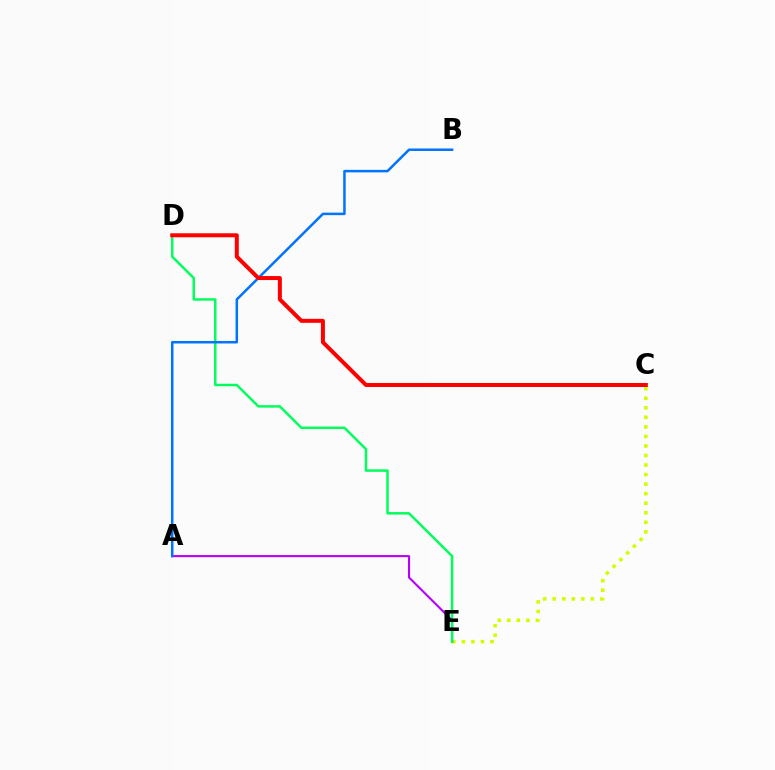{('C', 'E'): [{'color': '#d1ff00', 'line_style': 'dotted', 'thickness': 2.59}], ('A', 'E'): [{'color': '#b900ff', 'line_style': 'solid', 'thickness': 1.51}], ('D', 'E'): [{'color': '#00ff5c', 'line_style': 'solid', 'thickness': 1.78}], ('A', 'B'): [{'color': '#0074ff', 'line_style': 'solid', 'thickness': 1.81}], ('C', 'D'): [{'color': '#ff0000', 'line_style': 'solid', 'thickness': 2.87}]}